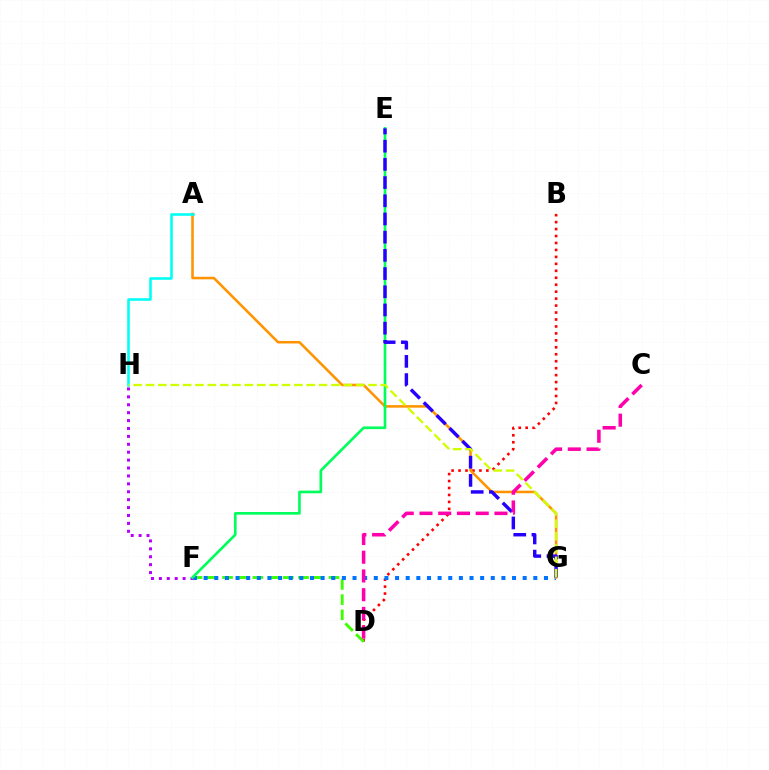{('B', 'D'): [{'color': '#ff0000', 'line_style': 'dotted', 'thickness': 1.89}], ('D', 'F'): [{'color': '#3dff00', 'line_style': 'dashed', 'thickness': 2.07}], ('F', 'G'): [{'color': '#0074ff', 'line_style': 'dotted', 'thickness': 2.89}], ('F', 'H'): [{'color': '#b900ff', 'line_style': 'dotted', 'thickness': 2.15}], ('A', 'G'): [{'color': '#ff9400', 'line_style': 'solid', 'thickness': 1.84}], ('E', 'F'): [{'color': '#00ff5c', 'line_style': 'solid', 'thickness': 1.92}], ('E', 'G'): [{'color': '#2500ff', 'line_style': 'dashed', 'thickness': 2.47}], ('C', 'D'): [{'color': '#ff00ac', 'line_style': 'dashed', 'thickness': 2.55}], ('A', 'H'): [{'color': '#00fff6', 'line_style': 'solid', 'thickness': 1.86}], ('G', 'H'): [{'color': '#d1ff00', 'line_style': 'dashed', 'thickness': 1.68}]}